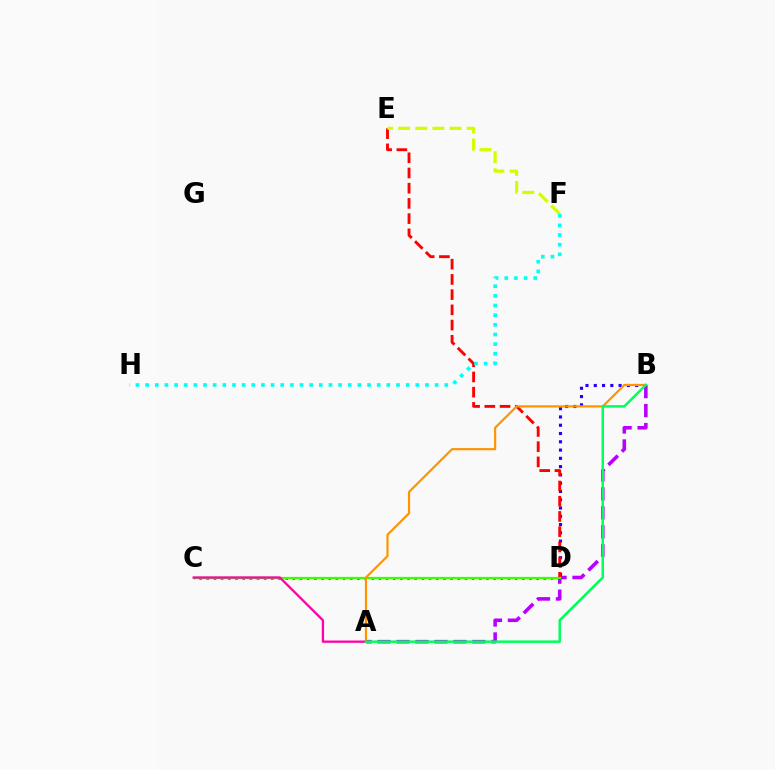{('C', 'D'): [{'color': '#0074ff', 'line_style': 'dotted', 'thickness': 1.95}, {'color': '#3dff00', 'line_style': 'solid', 'thickness': 1.63}], ('A', 'B'): [{'color': '#b900ff', 'line_style': 'dashed', 'thickness': 2.58}, {'color': '#ff9400', 'line_style': 'solid', 'thickness': 1.57}, {'color': '#00ff5c', 'line_style': 'solid', 'thickness': 1.8}], ('B', 'D'): [{'color': '#2500ff', 'line_style': 'dotted', 'thickness': 2.25}], ('D', 'E'): [{'color': '#ff0000', 'line_style': 'dashed', 'thickness': 2.07}], ('A', 'C'): [{'color': '#ff00ac', 'line_style': 'solid', 'thickness': 1.67}], ('E', 'F'): [{'color': '#d1ff00', 'line_style': 'dashed', 'thickness': 2.33}], ('F', 'H'): [{'color': '#00fff6', 'line_style': 'dotted', 'thickness': 2.62}]}